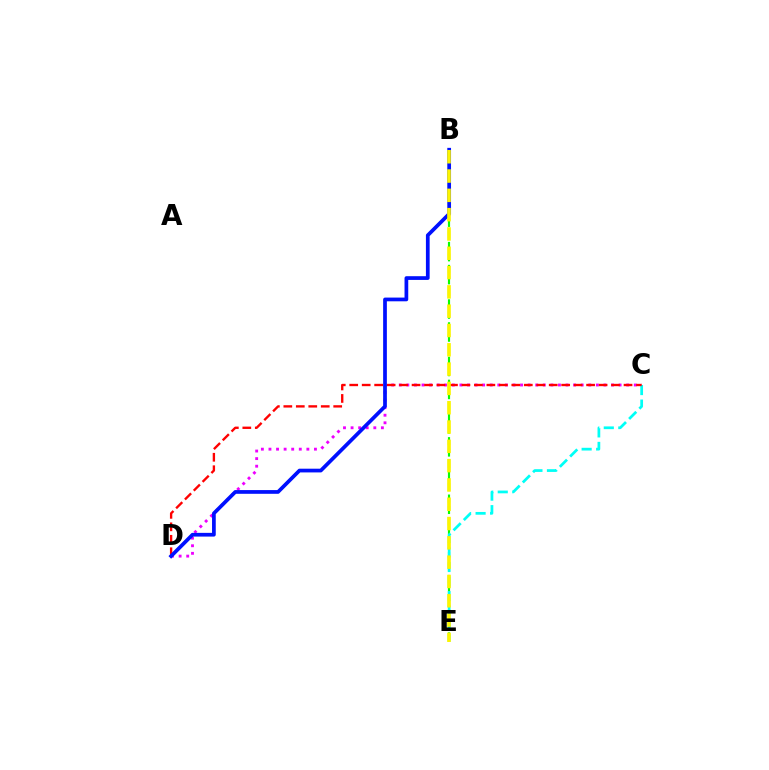{('B', 'E'): [{'color': '#08ff00', 'line_style': 'dashed', 'thickness': 1.56}, {'color': '#fcf500', 'line_style': 'dashed', 'thickness': 2.62}], ('C', 'D'): [{'color': '#ee00ff', 'line_style': 'dotted', 'thickness': 2.06}, {'color': '#ff0000', 'line_style': 'dashed', 'thickness': 1.69}], ('C', 'E'): [{'color': '#00fff6', 'line_style': 'dashed', 'thickness': 1.97}], ('B', 'D'): [{'color': '#0010ff', 'line_style': 'solid', 'thickness': 2.68}]}